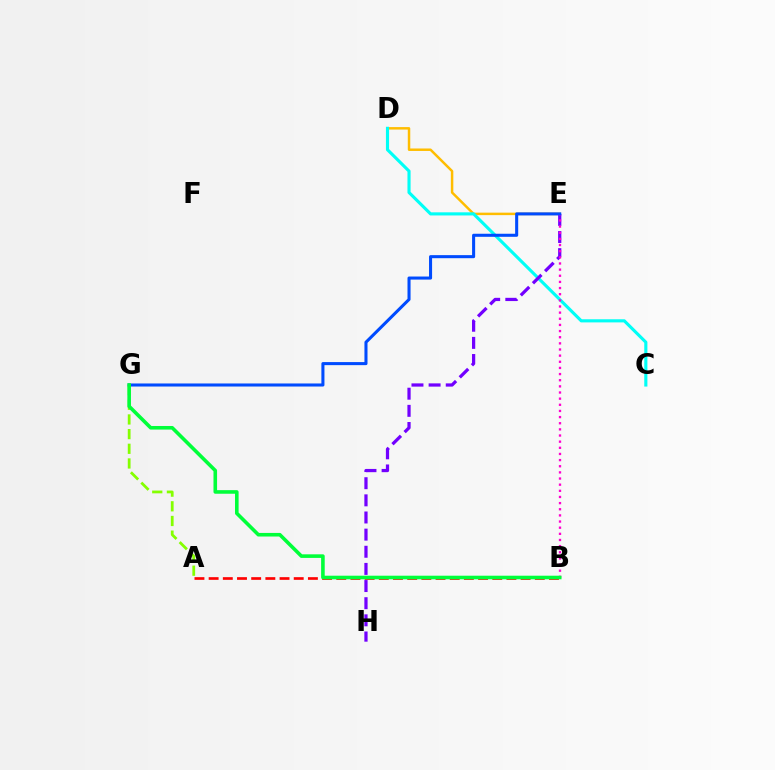{('D', 'E'): [{'color': '#ffbd00', 'line_style': 'solid', 'thickness': 1.78}], ('A', 'B'): [{'color': '#ff0000', 'line_style': 'dashed', 'thickness': 1.93}], ('C', 'D'): [{'color': '#00fff6', 'line_style': 'solid', 'thickness': 2.25}], ('E', 'H'): [{'color': '#7200ff', 'line_style': 'dashed', 'thickness': 2.33}], ('A', 'G'): [{'color': '#84ff00', 'line_style': 'dashed', 'thickness': 1.99}], ('B', 'E'): [{'color': '#ff00cf', 'line_style': 'dotted', 'thickness': 1.67}], ('E', 'G'): [{'color': '#004bff', 'line_style': 'solid', 'thickness': 2.2}], ('B', 'G'): [{'color': '#00ff39', 'line_style': 'solid', 'thickness': 2.58}]}